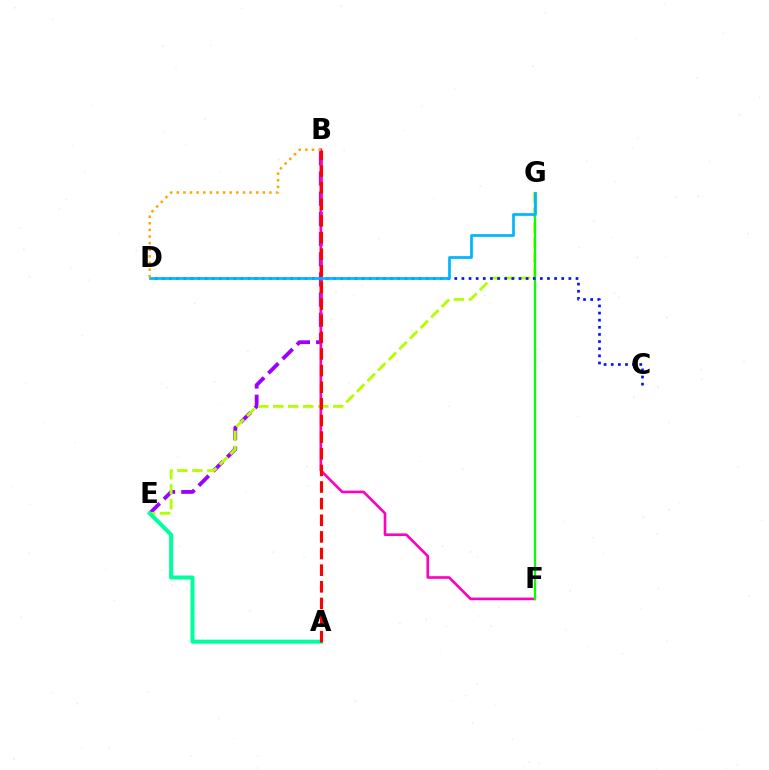{('B', 'E'): [{'color': '#9b00ff', 'line_style': 'dashed', 'thickness': 2.74}], ('E', 'G'): [{'color': '#b3ff00', 'line_style': 'dashed', 'thickness': 2.04}], ('B', 'F'): [{'color': '#ff00bd', 'line_style': 'solid', 'thickness': 1.9}], ('F', 'G'): [{'color': '#08ff00', 'line_style': 'solid', 'thickness': 1.61}], ('C', 'D'): [{'color': '#0010ff', 'line_style': 'dotted', 'thickness': 1.94}], ('A', 'E'): [{'color': '#00ff9d', 'line_style': 'solid', 'thickness': 2.89}], ('D', 'G'): [{'color': '#00b5ff', 'line_style': 'solid', 'thickness': 1.96}], ('A', 'B'): [{'color': '#ff0000', 'line_style': 'dashed', 'thickness': 2.26}], ('B', 'D'): [{'color': '#ffa500', 'line_style': 'dotted', 'thickness': 1.8}]}